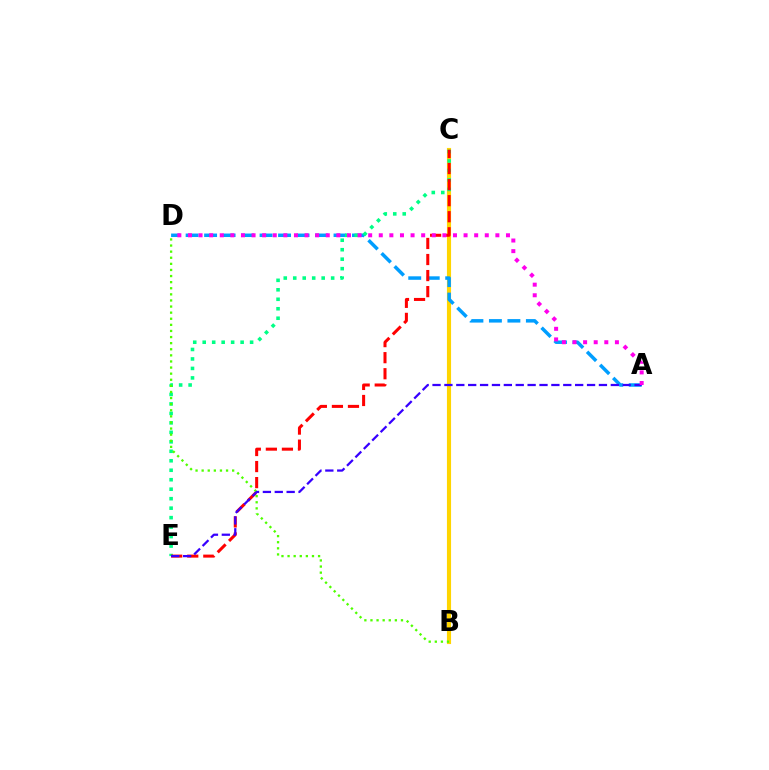{('B', 'C'): [{'color': '#ffd500', 'line_style': 'solid', 'thickness': 2.98}], ('A', 'D'): [{'color': '#009eff', 'line_style': 'dashed', 'thickness': 2.51}, {'color': '#ff00ed', 'line_style': 'dotted', 'thickness': 2.88}], ('C', 'E'): [{'color': '#00ff86', 'line_style': 'dotted', 'thickness': 2.58}, {'color': '#ff0000', 'line_style': 'dashed', 'thickness': 2.18}], ('B', 'D'): [{'color': '#4fff00', 'line_style': 'dotted', 'thickness': 1.66}], ('A', 'E'): [{'color': '#3700ff', 'line_style': 'dashed', 'thickness': 1.61}]}